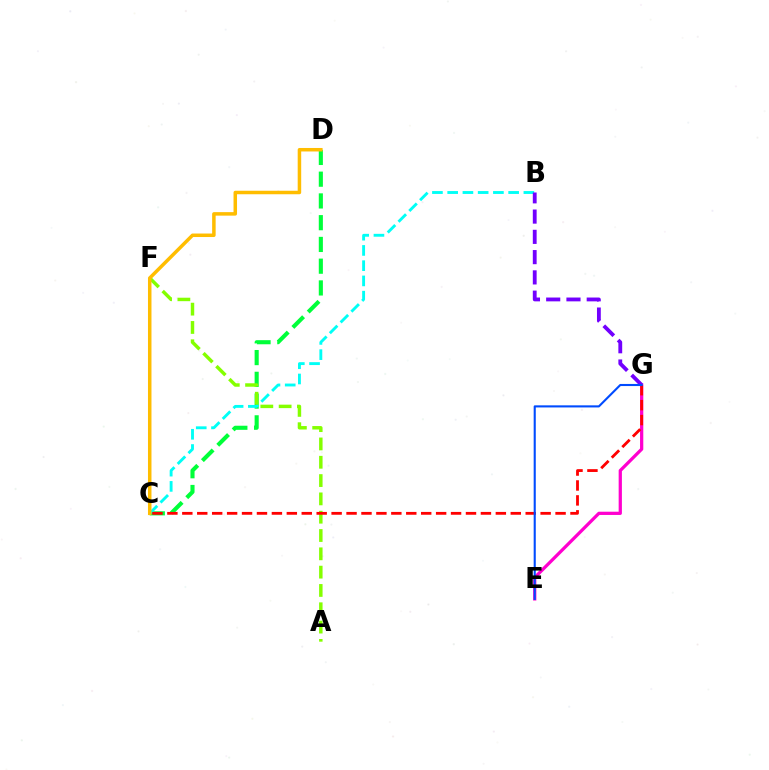{('C', 'D'): [{'color': '#00ff39', 'line_style': 'dashed', 'thickness': 2.95}, {'color': '#ffbd00', 'line_style': 'solid', 'thickness': 2.52}], ('E', 'G'): [{'color': '#ff00cf', 'line_style': 'solid', 'thickness': 2.34}, {'color': '#004bff', 'line_style': 'solid', 'thickness': 1.51}], ('B', 'C'): [{'color': '#00fff6', 'line_style': 'dashed', 'thickness': 2.07}], ('A', 'F'): [{'color': '#84ff00', 'line_style': 'dashed', 'thickness': 2.49}], ('B', 'G'): [{'color': '#7200ff', 'line_style': 'dashed', 'thickness': 2.75}], ('C', 'G'): [{'color': '#ff0000', 'line_style': 'dashed', 'thickness': 2.03}]}